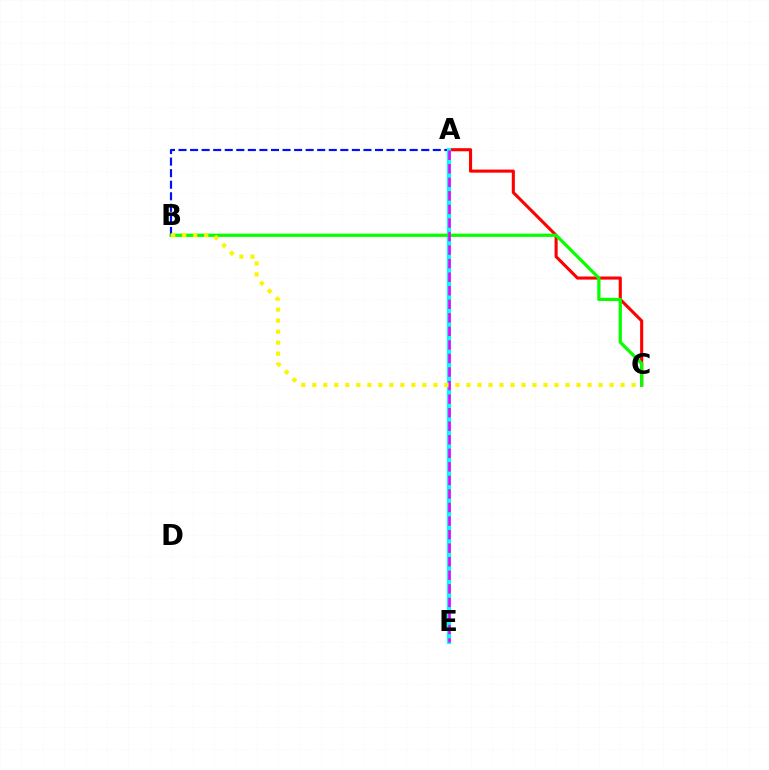{('A', 'C'): [{'color': '#ff0000', 'line_style': 'solid', 'thickness': 2.22}], ('A', 'B'): [{'color': '#0010ff', 'line_style': 'dashed', 'thickness': 1.57}], ('A', 'E'): [{'color': '#00fff6', 'line_style': 'solid', 'thickness': 2.96}, {'color': '#ee00ff', 'line_style': 'dashed', 'thickness': 1.84}], ('B', 'C'): [{'color': '#08ff00', 'line_style': 'solid', 'thickness': 2.34}, {'color': '#fcf500', 'line_style': 'dotted', 'thickness': 2.99}]}